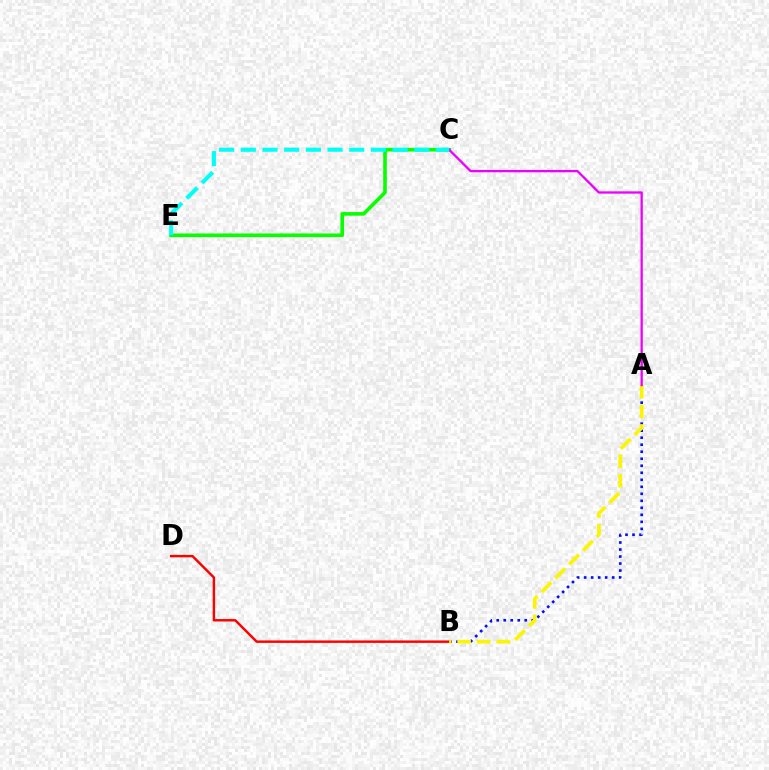{('C', 'E'): [{'color': '#08ff00', 'line_style': 'solid', 'thickness': 2.61}, {'color': '#00fff6', 'line_style': 'dashed', 'thickness': 2.95}], ('A', 'B'): [{'color': '#0010ff', 'line_style': 'dotted', 'thickness': 1.9}, {'color': '#fcf500', 'line_style': 'dashed', 'thickness': 2.66}], ('B', 'D'): [{'color': '#ff0000', 'line_style': 'solid', 'thickness': 1.76}], ('A', 'C'): [{'color': '#ee00ff', 'line_style': 'solid', 'thickness': 1.66}]}